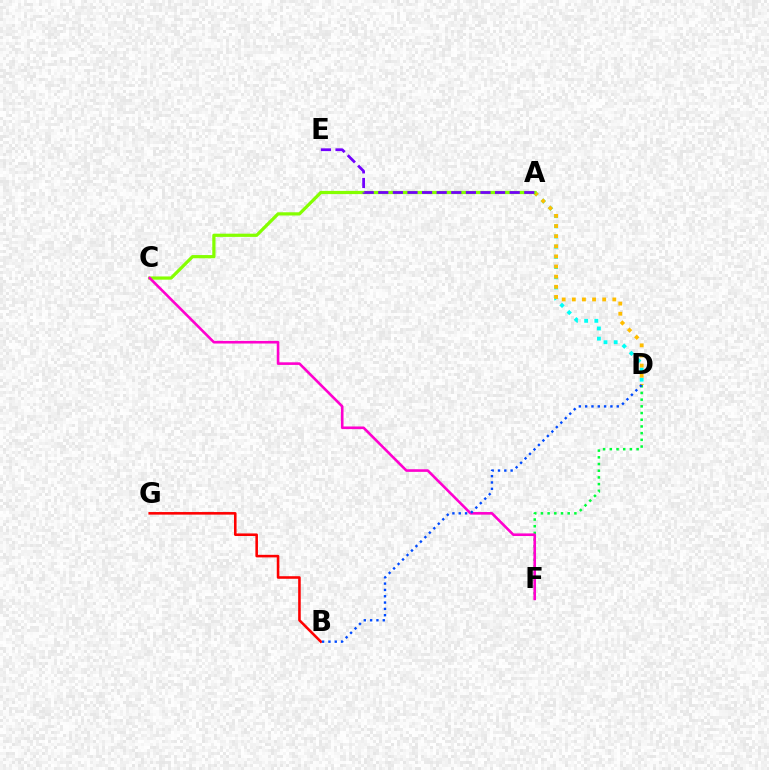{('B', 'G'): [{'color': '#ff0000', 'line_style': 'solid', 'thickness': 1.85}], ('A', 'D'): [{'color': '#00fff6', 'line_style': 'dotted', 'thickness': 2.77}, {'color': '#ffbd00', 'line_style': 'dotted', 'thickness': 2.75}], ('D', 'F'): [{'color': '#00ff39', 'line_style': 'dotted', 'thickness': 1.82}], ('A', 'C'): [{'color': '#84ff00', 'line_style': 'solid', 'thickness': 2.31}], ('C', 'F'): [{'color': '#ff00cf', 'line_style': 'solid', 'thickness': 1.88}], ('B', 'D'): [{'color': '#004bff', 'line_style': 'dotted', 'thickness': 1.72}], ('A', 'E'): [{'color': '#7200ff', 'line_style': 'dashed', 'thickness': 1.98}]}